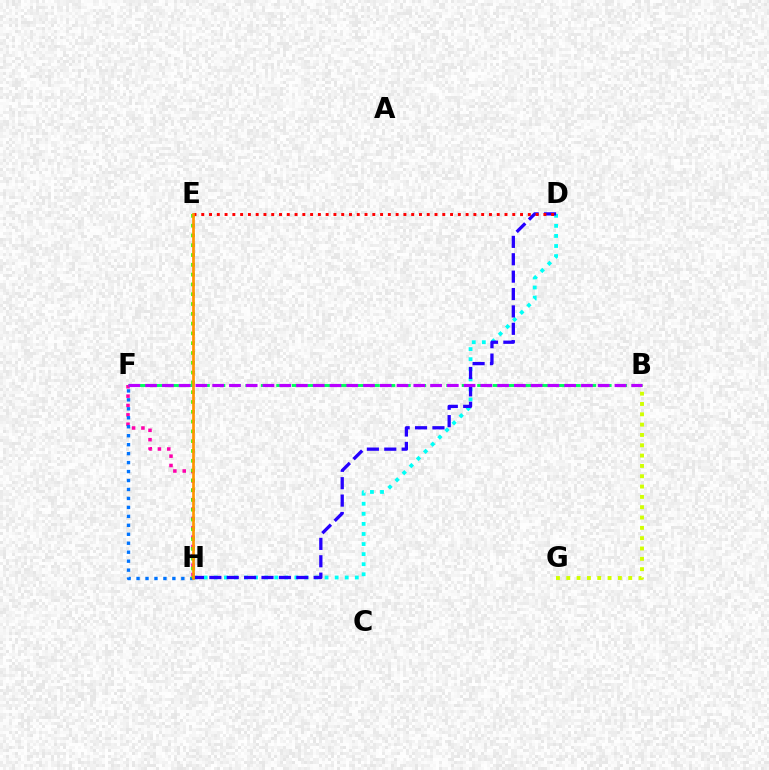{('D', 'H'): [{'color': '#00fff6', 'line_style': 'dotted', 'thickness': 2.74}, {'color': '#2500ff', 'line_style': 'dashed', 'thickness': 2.36}], ('F', 'H'): [{'color': '#ff00ac', 'line_style': 'dotted', 'thickness': 2.54}, {'color': '#0074ff', 'line_style': 'dotted', 'thickness': 2.43}], ('E', 'H'): [{'color': '#3dff00', 'line_style': 'dotted', 'thickness': 2.66}, {'color': '#ff9400', 'line_style': 'solid', 'thickness': 1.95}], ('B', 'G'): [{'color': '#d1ff00', 'line_style': 'dotted', 'thickness': 2.8}], ('B', 'F'): [{'color': '#00ff5c', 'line_style': 'dashed', 'thickness': 2.1}, {'color': '#b900ff', 'line_style': 'dashed', 'thickness': 2.28}], ('D', 'E'): [{'color': '#ff0000', 'line_style': 'dotted', 'thickness': 2.11}]}